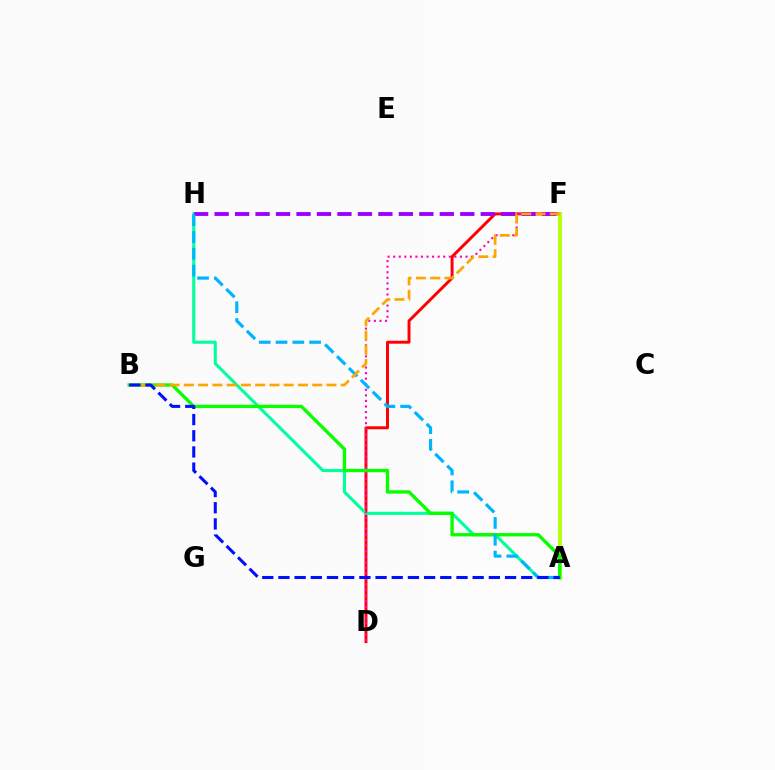{('D', 'F'): [{'color': '#ff0000', 'line_style': 'solid', 'thickness': 2.12}, {'color': '#ff00bd', 'line_style': 'dotted', 'thickness': 1.51}], ('A', 'H'): [{'color': '#00ff9d', 'line_style': 'solid', 'thickness': 2.21}, {'color': '#00b5ff', 'line_style': 'dashed', 'thickness': 2.28}], ('A', 'F'): [{'color': '#b3ff00', 'line_style': 'solid', 'thickness': 2.68}], ('F', 'H'): [{'color': '#9b00ff', 'line_style': 'dashed', 'thickness': 2.78}], ('A', 'B'): [{'color': '#08ff00', 'line_style': 'solid', 'thickness': 2.41}, {'color': '#0010ff', 'line_style': 'dashed', 'thickness': 2.2}], ('B', 'F'): [{'color': '#ffa500', 'line_style': 'dashed', 'thickness': 1.94}]}